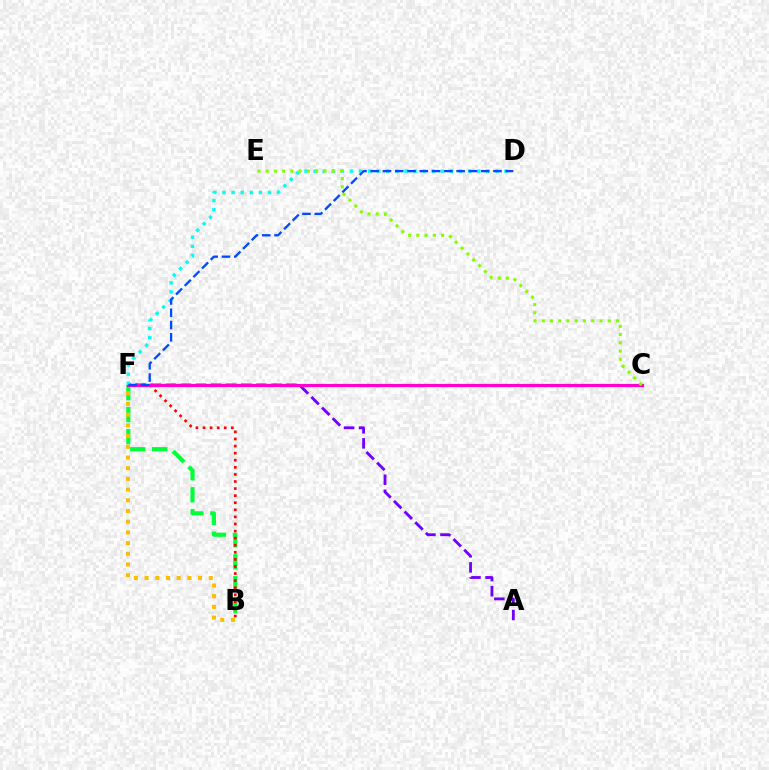{('A', 'F'): [{'color': '#7200ff', 'line_style': 'dashed', 'thickness': 2.05}], ('B', 'F'): [{'color': '#00ff39', 'line_style': 'dashed', 'thickness': 2.98}, {'color': '#ff0000', 'line_style': 'dotted', 'thickness': 1.92}, {'color': '#ffbd00', 'line_style': 'dotted', 'thickness': 2.91}], ('C', 'F'): [{'color': '#ff00cf', 'line_style': 'solid', 'thickness': 2.31}], ('D', 'F'): [{'color': '#00fff6', 'line_style': 'dotted', 'thickness': 2.47}, {'color': '#004bff', 'line_style': 'dashed', 'thickness': 1.67}], ('C', 'E'): [{'color': '#84ff00', 'line_style': 'dotted', 'thickness': 2.24}]}